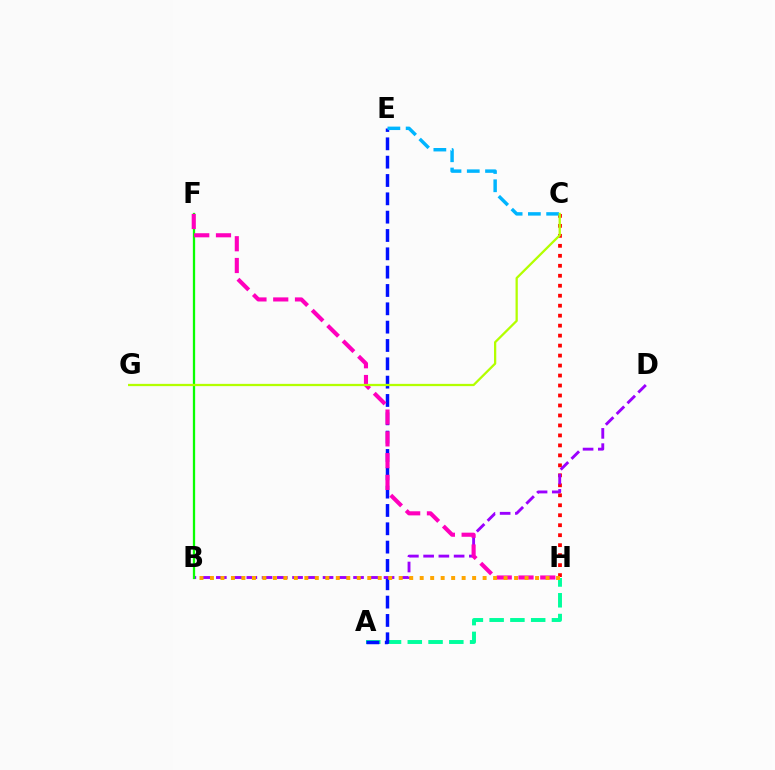{('A', 'H'): [{'color': '#00ff9d', 'line_style': 'dashed', 'thickness': 2.82}], ('C', 'H'): [{'color': '#ff0000', 'line_style': 'dotted', 'thickness': 2.71}], ('A', 'E'): [{'color': '#0010ff', 'line_style': 'dashed', 'thickness': 2.49}], ('C', 'E'): [{'color': '#00b5ff', 'line_style': 'dashed', 'thickness': 2.48}], ('B', 'D'): [{'color': '#9b00ff', 'line_style': 'dashed', 'thickness': 2.07}], ('B', 'F'): [{'color': '#08ff00', 'line_style': 'solid', 'thickness': 1.64}], ('F', 'H'): [{'color': '#ff00bd', 'line_style': 'dashed', 'thickness': 2.96}], ('B', 'H'): [{'color': '#ffa500', 'line_style': 'dotted', 'thickness': 2.85}], ('C', 'G'): [{'color': '#b3ff00', 'line_style': 'solid', 'thickness': 1.63}]}